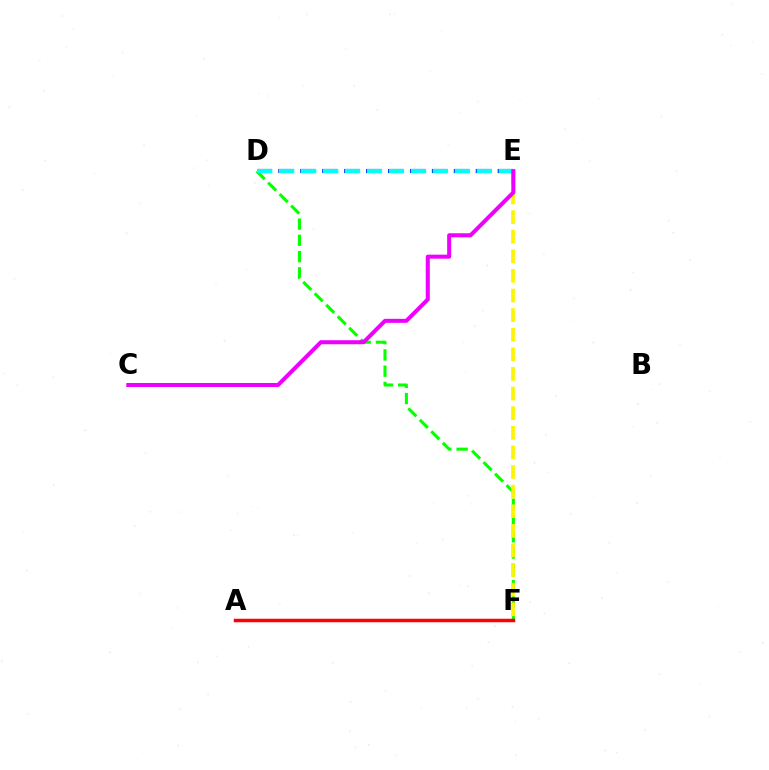{('D', 'F'): [{'color': '#08ff00', 'line_style': 'dashed', 'thickness': 2.21}], ('E', 'F'): [{'color': '#fcf500', 'line_style': 'dashed', 'thickness': 2.66}], ('D', 'E'): [{'color': '#0010ff', 'line_style': 'dashed', 'thickness': 2.98}, {'color': '#00fff6', 'line_style': 'dashed', 'thickness': 2.98}], ('A', 'F'): [{'color': '#ff0000', 'line_style': 'solid', 'thickness': 2.51}], ('C', 'E'): [{'color': '#ee00ff', 'line_style': 'solid', 'thickness': 2.9}]}